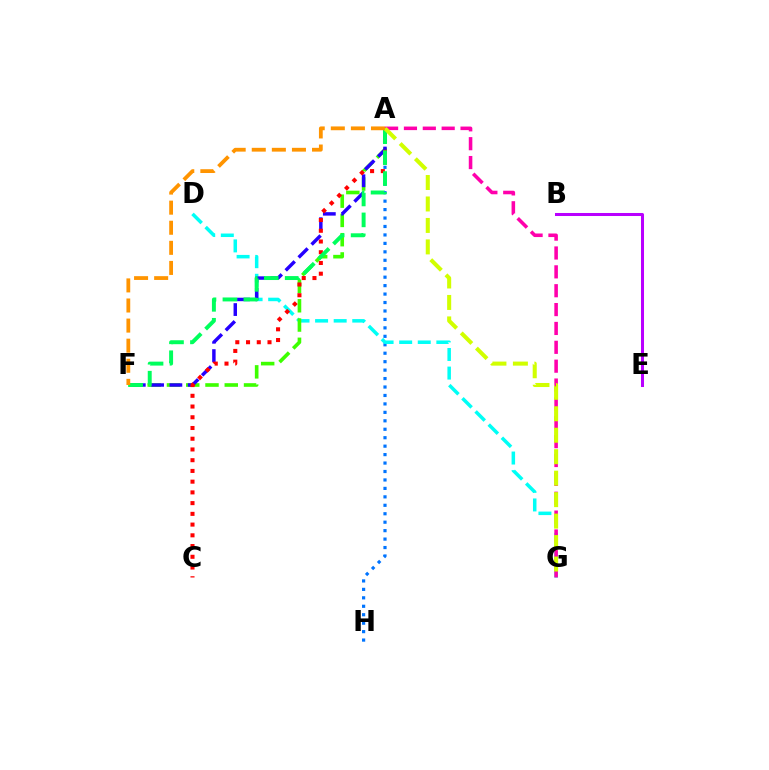{('A', 'H'): [{'color': '#0074ff', 'line_style': 'dotted', 'thickness': 2.3}], ('D', 'G'): [{'color': '#00fff6', 'line_style': 'dashed', 'thickness': 2.53}], ('A', 'F'): [{'color': '#3dff00', 'line_style': 'dashed', 'thickness': 2.62}, {'color': '#2500ff', 'line_style': 'dashed', 'thickness': 2.49}, {'color': '#00ff5c', 'line_style': 'dashed', 'thickness': 2.84}, {'color': '#ff9400', 'line_style': 'dashed', 'thickness': 2.73}], ('A', 'C'): [{'color': '#ff0000', 'line_style': 'dotted', 'thickness': 2.92}], ('A', 'G'): [{'color': '#ff00ac', 'line_style': 'dashed', 'thickness': 2.56}, {'color': '#d1ff00', 'line_style': 'dashed', 'thickness': 2.92}], ('B', 'E'): [{'color': '#b900ff', 'line_style': 'solid', 'thickness': 2.18}]}